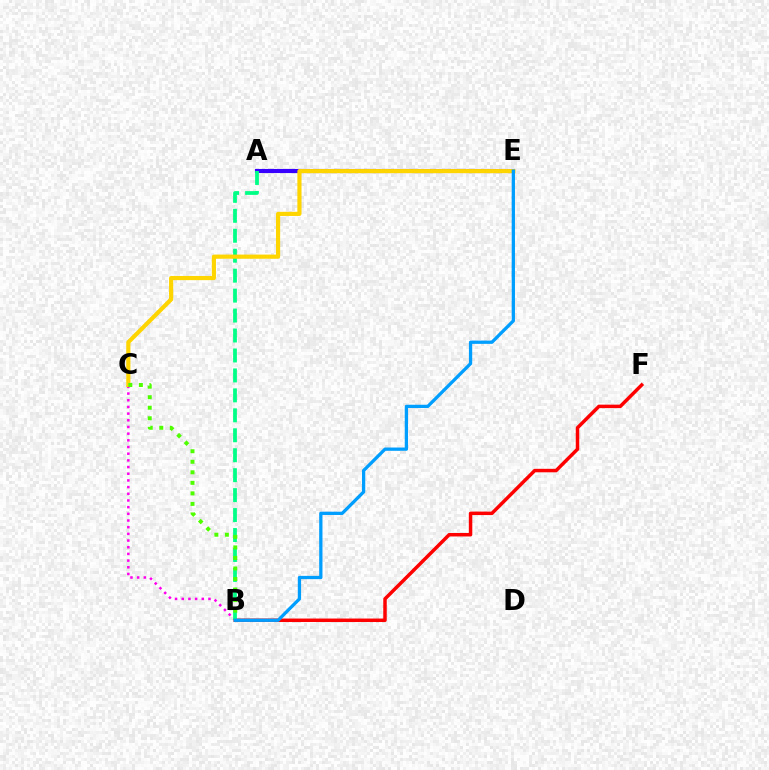{('B', 'F'): [{'color': '#ff0000', 'line_style': 'solid', 'thickness': 2.5}], ('A', 'E'): [{'color': '#3700ff', 'line_style': 'solid', 'thickness': 2.95}], ('B', 'C'): [{'color': '#ff00ed', 'line_style': 'dotted', 'thickness': 1.82}, {'color': '#4fff00', 'line_style': 'dotted', 'thickness': 2.86}], ('A', 'B'): [{'color': '#00ff86', 'line_style': 'dashed', 'thickness': 2.71}], ('C', 'E'): [{'color': '#ffd500', 'line_style': 'solid', 'thickness': 2.99}], ('B', 'E'): [{'color': '#009eff', 'line_style': 'solid', 'thickness': 2.36}]}